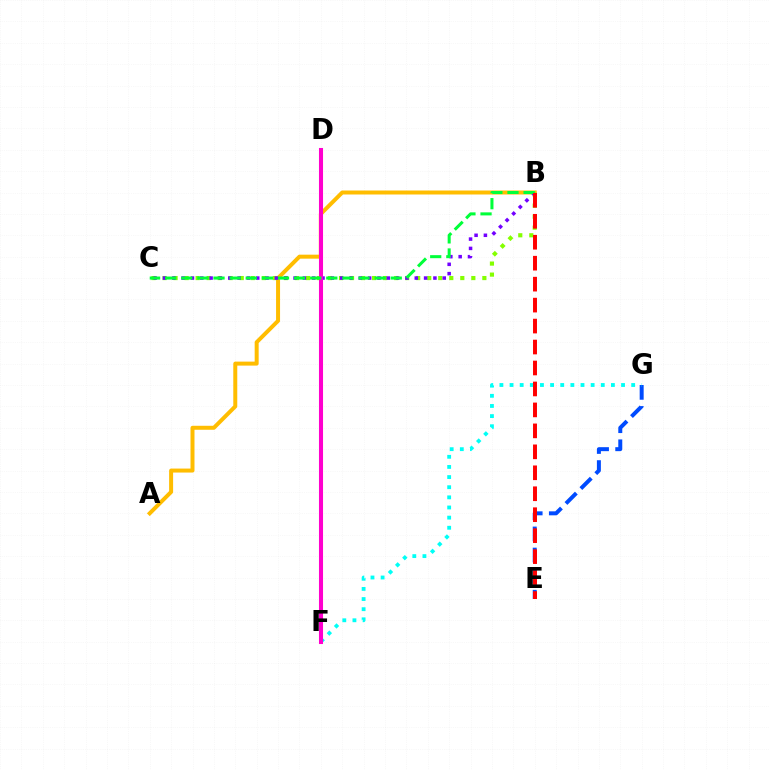{('E', 'G'): [{'color': '#004bff', 'line_style': 'dashed', 'thickness': 2.87}], ('A', 'B'): [{'color': '#ffbd00', 'line_style': 'solid', 'thickness': 2.87}], ('B', 'C'): [{'color': '#84ff00', 'line_style': 'dotted', 'thickness': 3.0}, {'color': '#7200ff', 'line_style': 'dotted', 'thickness': 2.53}, {'color': '#00ff39', 'line_style': 'dashed', 'thickness': 2.19}], ('F', 'G'): [{'color': '#00fff6', 'line_style': 'dotted', 'thickness': 2.75}], ('D', 'F'): [{'color': '#ff00cf', 'line_style': 'solid', 'thickness': 2.93}], ('B', 'E'): [{'color': '#ff0000', 'line_style': 'dashed', 'thickness': 2.85}]}